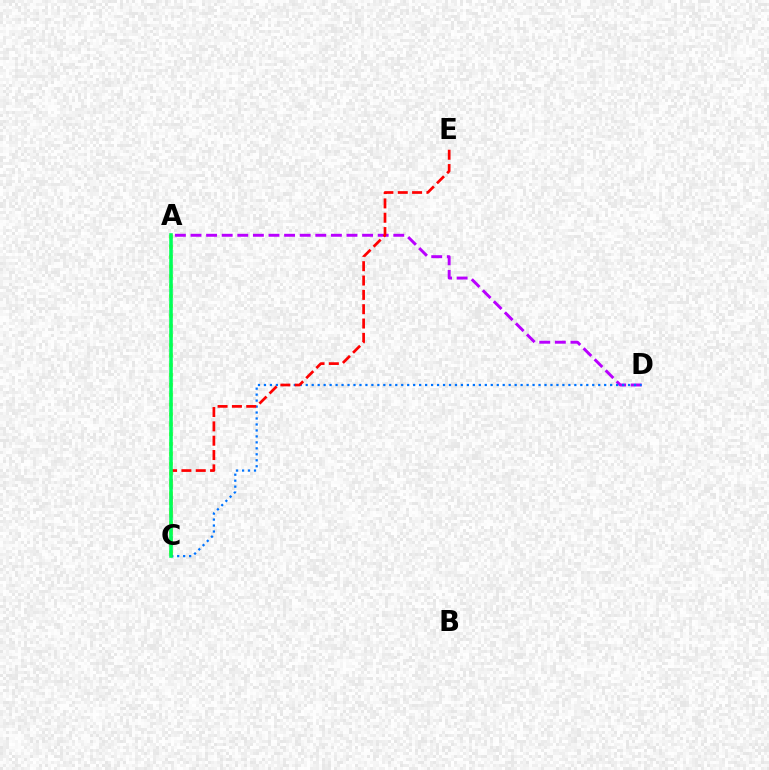{('A', 'D'): [{'color': '#b900ff', 'line_style': 'dashed', 'thickness': 2.12}], ('C', 'D'): [{'color': '#0074ff', 'line_style': 'dotted', 'thickness': 1.62}], ('C', 'E'): [{'color': '#ff0000', 'line_style': 'dashed', 'thickness': 1.95}], ('A', 'C'): [{'color': '#d1ff00', 'line_style': 'dotted', 'thickness': 2.68}, {'color': '#00ff5c', 'line_style': 'solid', 'thickness': 2.58}]}